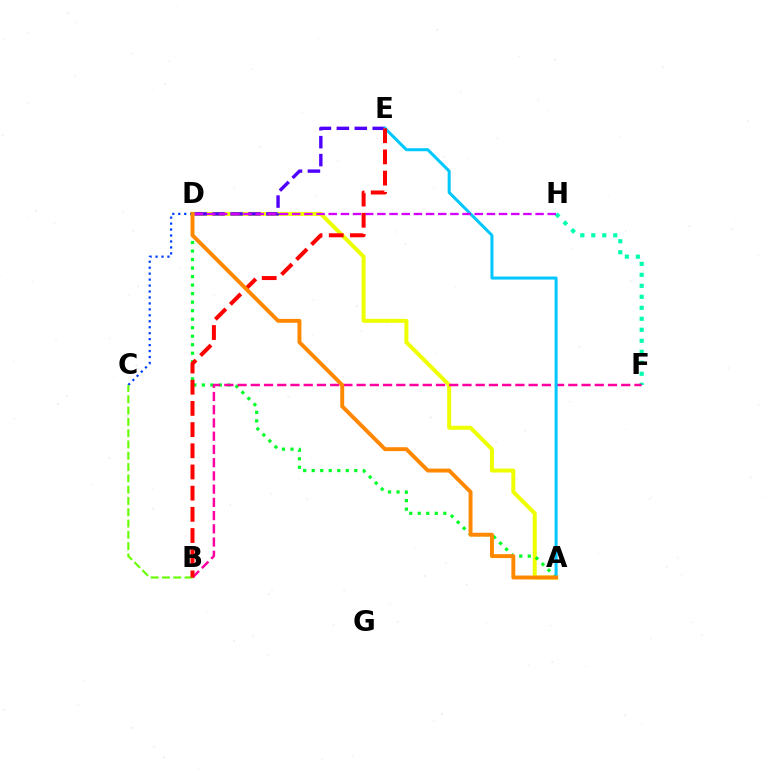{('A', 'D'): [{'color': '#eeff00', 'line_style': 'solid', 'thickness': 2.86}, {'color': '#00ff27', 'line_style': 'dotted', 'thickness': 2.31}, {'color': '#ff8800', 'line_style': 'solid', 'thickness': 2.82}], ('D', 'E'): [{'color': '#4f00ff', 'line_style': 'dashed', 'thickness': 2.44}], ('C', 'D'): [{'color': '#003fff', 'line_style': 'dotted', 'thickness': 1.62}], ('F', 'H'): [{'color': '#00ffaf', 'line_style': 'dotted', 'thickness': 2.99}], ('B', 'F'): [{'color': '#ff00a0', 'line_style': 'dashed', 'thickness': 1.8}], ('B', 'C'): [{'color': '#66ff00', 'line_style': 'dashed', 'thickness': 1.53}], ('A', 'E'): [{'color': '#00c7ff', 'line_style': 'solid', 'thickness': 2.17}], ('D', 'H'): [{'color': '#d600ff', 'line_style': 'dashed', 'thickness': 1.65}], ('B', 'E'): [{'color': '#ff0000', 'line_style': 'dashed', 'thickness': 2.88}]}